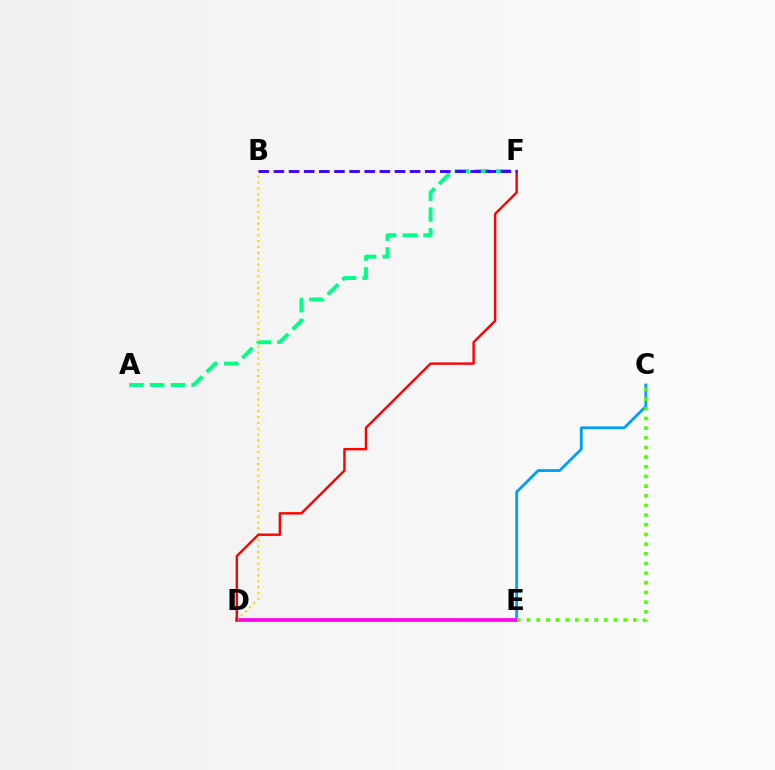{('C', 'E'): [{'color': '#009eff', 'line_style': 'solid', 'thickness': 2.03}, {'color': '#4fff00', 'line_style': 'dotted', 'thickness': 2.63}], ('A', 'F'): [{'color': '#00ff86', 'line_style': 'dashed', 'thickness': 2.81}], ('D', 'E'): [{'color': '#ff00ed', 'line_style': 'solid', 'thickness': 2.63}], ('B', 'D'): [{'color': '#ffd500', 'line_style': 'dotted', 'thickness': 1.59}], ('D', 'F'): [{'color': '#ff0000', 'line_style': 'solid', 'thickness': 1.74}], ('B', 'F'): [{'color': '#3700ff', 'line_style': 'dashed', 'thickness': 2.06}]}